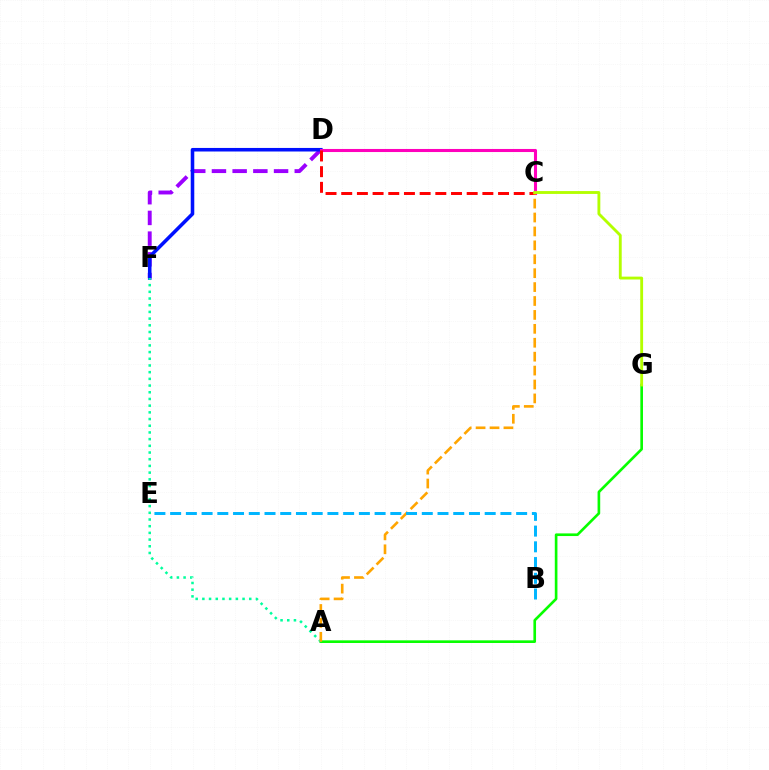{('D', 'F'): [{'color': '#9b00ff', 'line_style': 'dashed', 'thickness': 2.81}, {'color': '#0010ff', 'line_style': 'solid', 'thickness': 2.56}], ('C', 'D'): [{'color': '#ff00bd', 'line_style': 'solid', 'thickness': 2.21}, {'color': '#ff0000', 'line_style': 'dashed', 'thickness': 2.13}], ('A', 'G'): [{'color': '#08ff00', 'line_style': 'solid', 'thickness': 1.9}], ('A', 'F'): [{'color': '#00ff9d', 'line_style': 'dotted', 'thickness': 1.82}], ('A', 'C'): [{'color': '#ffa500', 'line_style': 'dashed', 'thickness': 1.89}], ('C', 'G'): [{'color': '#b3ff00', 'line_style': 'solid', 'thickness': 2.06}], ('B', 'E'): [{'color': '#00b5ff', 'line_style': 'dashed', 'thickness': 2.14}]}